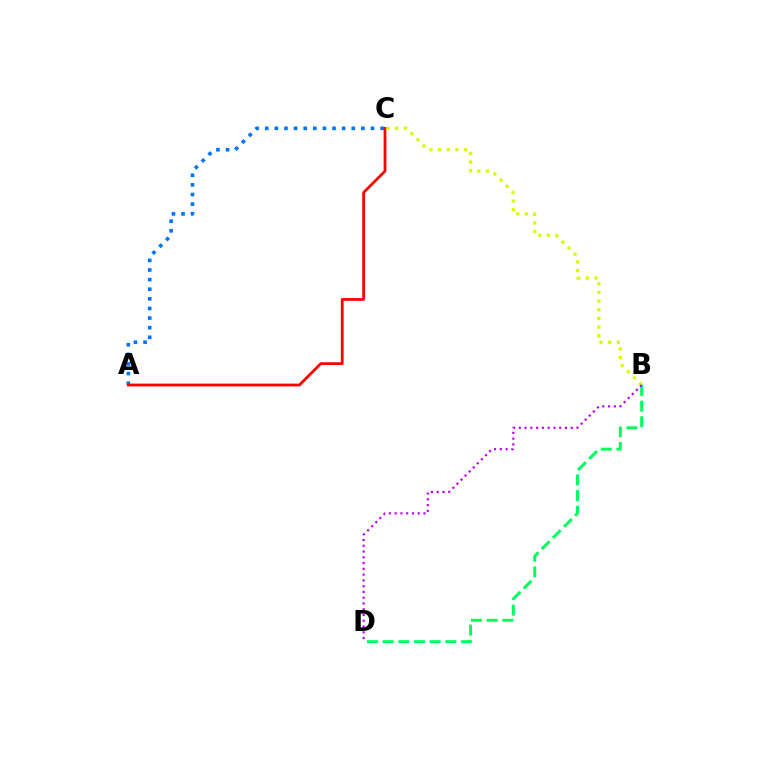{('A', 'C'): [{'color': '#0074ff', 'line_style': 'dotted', 'thickness': 2.61}, {'color': '#ff0000', 'line_style': 'solid', 'thickness': 1.99}], ('B', 'D'): [{'color': '#00ff5c', 'line_style': 'dashed', 'thickness': 2.13}, {'color': '#b900ff', 'line_style': 'dotted', 'thickness': 1.57}], ('B', 'C'): [{'color': '#d1ff00', 'line_style': 'dotted', 'thickness': 2.35}]}